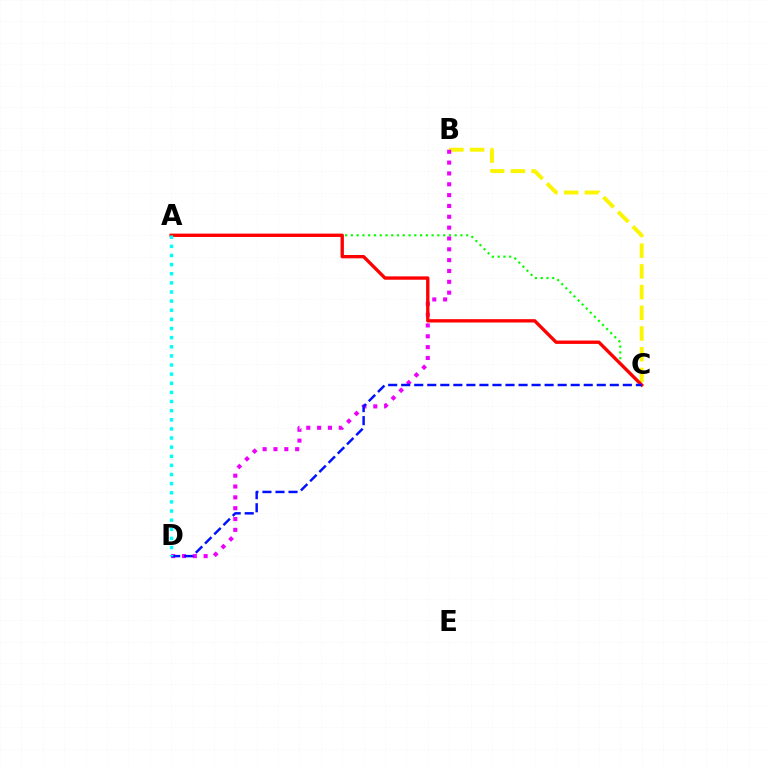{('A', 'C'): [{'color': '#08ff00', 'line_style': 'dotted', 'thickness': 1.57}, {'color': '#ff0000', 'line_style': 'solid', 'thickness': 2.41}], ('B', 'C'): [{'color': '#fcf500', 'line_style': 'dashed', 'thickness': 2.81}], ('B', 'D'): [{'color': '#ee00ff', 'line_style': 'dotted', 'thickness': 2.94}], ('C', 'D'): [{'color': '#0010ff', 'line_style': 'dashed', 'thickness': 1.77}], ('A', 'D'): [{'color': '#00fff6', 'line_style': 'dotted', 'thickness': 2.48}]}